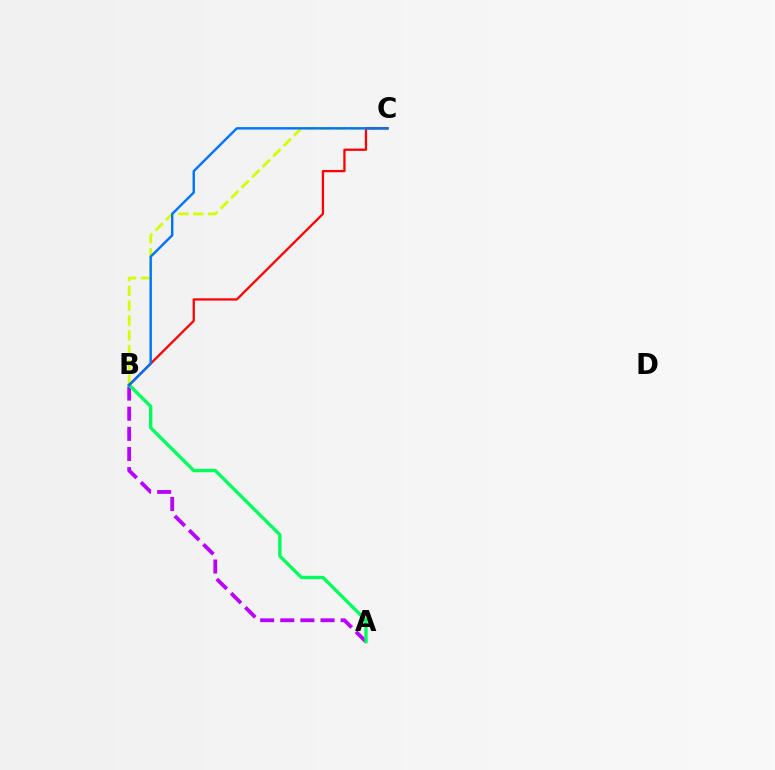{('A', 'B'): [{'color': '#b900ff', 'line_style': 'dashed', 'thickness': 2.73}, {'color': '#00ff5c', 'line_style': 'solid', 'thickness': 2.41}], ('B', 'C'): [{'color': '#d1ff00', 'line_style': 'dashed', 'thickness': 2.01}, {'color': '#ff0000', 'line_style': 'solid', 'thickness': 1.64}, {'color': '#0074ff', 'line_style': 'solid', 'thickness': 1.74}]}